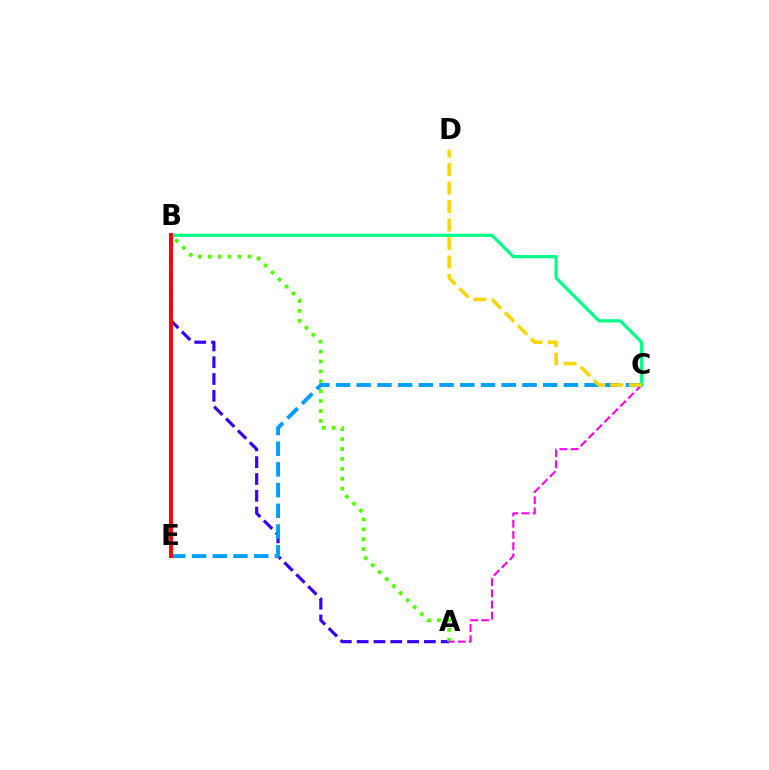{('A', 'B'): [{'color': '#3700ff', 'line_style': 'dashed', 'thickness': 2.28}, {'color': '#4fff00', 'line_style': 'dotted', 'thickness': 2.69}], ('C', 'E'): [{'color': '#009eff', 'line_style': 'dashed', 'thickness': 2.81}], ('A', 'C'): [{'color': '#ff00ed', 'line_style': 'dashed', 'thickness': 1.52}], ('B', 'C'): [{'color': '#00ff86', 'line_style': 'solid', 'thickness': 2.3}], ('C', 'D'): [{'color': '#ffd500', 'line_style': 'dashed', 'thickness': 2.51}], ('B', 'E'): [{'color': '#ff0000', 'line_style': 'solid', 'thickness': 2.8}]}